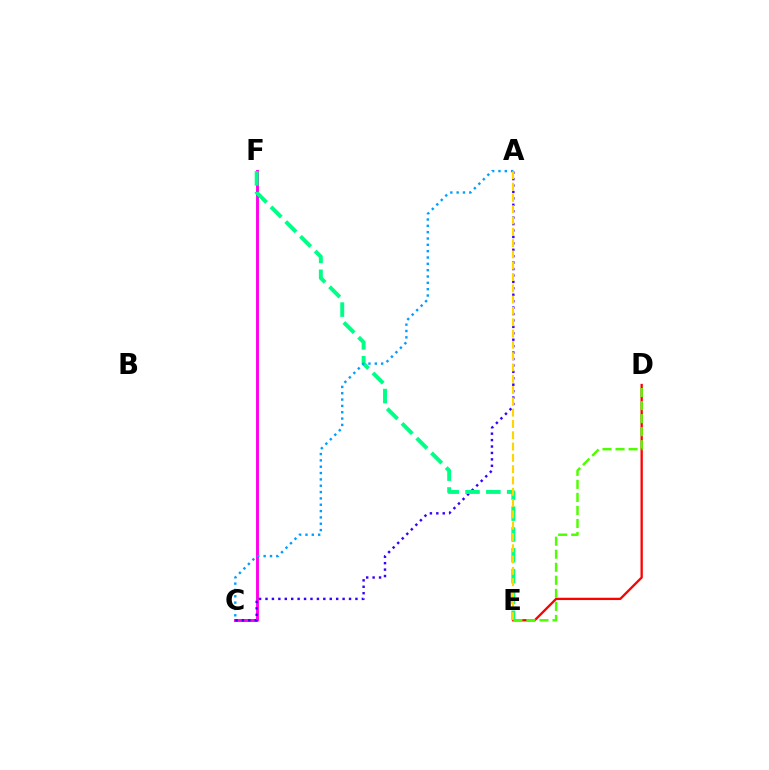{('C', 'F'): [{'color': '#ff00ed', 'line_style': 'solid', 'thickness': 2.1}], ('A', 'C'): [{'color': '#3700ff', 'line_style': 'dotted', 'thickness': 1.75}, {'color': '#009eff', 'line_style': 'dotted', 'thickness': 1.72}], ('E', 'F'): [{'color': '#00ff86', 'line_style': 'dashed', 'thickness': 2.83}], ('D', 'E'): [{'color': '#ff0000', 'line_style': 'solid', 'thickness': 1.66}, {'color': '#4fff00', 'line_style': 'dashed', 'thickness': 1.77}], ('A', 'E'): [{'color': '#ffd500', 'line_style': 'dashed', 'thickness': 1.54}]}